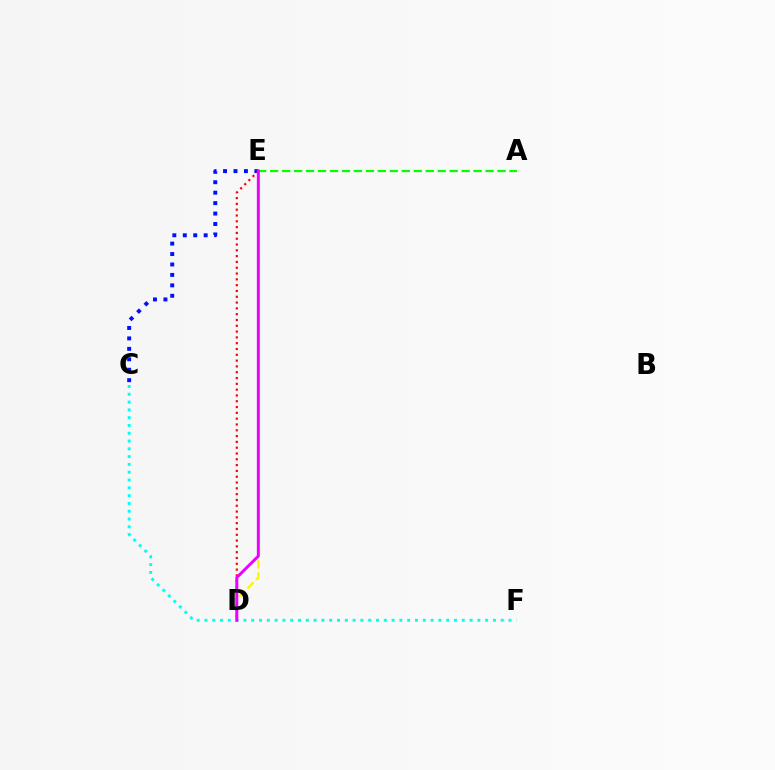{('C', 'F'): [{'color': '#00fff6', 'line_style': 'dotted', 'thickness': 2.12}], ('A', 'E'): [{'color': '#08ff00', 'line_style': 'dashed', 'thickness': 1.63}], ('C', 'E'): [{'color': '#0010ff', 'line_style': 'dotted', 'thickness': 2.84}], ('D', 'E'): [{'color': '#fcf500', 'line_style': 'dashed', 'thickness': 1.65}, {'color': '#ff0000', 'line_style': 'dotted', 'thickness': 1.58}, {'color': '#ee00ff', 'line_style': 'solid', 'thickness': 2.14}]}